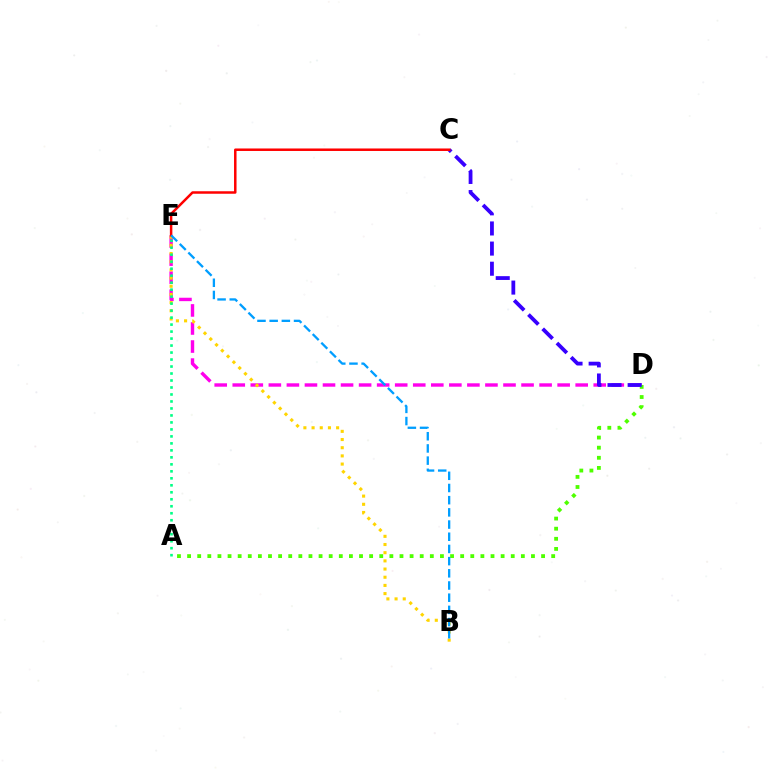{('D', 'E'): [{'color': '#ff00ed', 'line_style': 'dashed', 'thickness': 2.45}], ('B', 'E'): [{'color': '#ffd500', 'line_style': 'dotted', 'thickness': 2.22}, {'color': '#009eff', 'line_style': 'dashed', 'thickness': 1.66}], ('A', 'E'): [{'color': '#00ff86', 'line_style': 'dotted', 'thickness': 1.9}], ('A', 'D'): [{'color': '#4fff00', 'line_style': 'dotted', 'thickness': 2.75}], ('C', 'D'): [{'color': '#3700ff', 'line_style': 'dashed', 'thickness': 2.73}], ('C', 'E'): [{'color': '#ff0000', 'line_style': 'solid', 'thickness': 1.8}]}